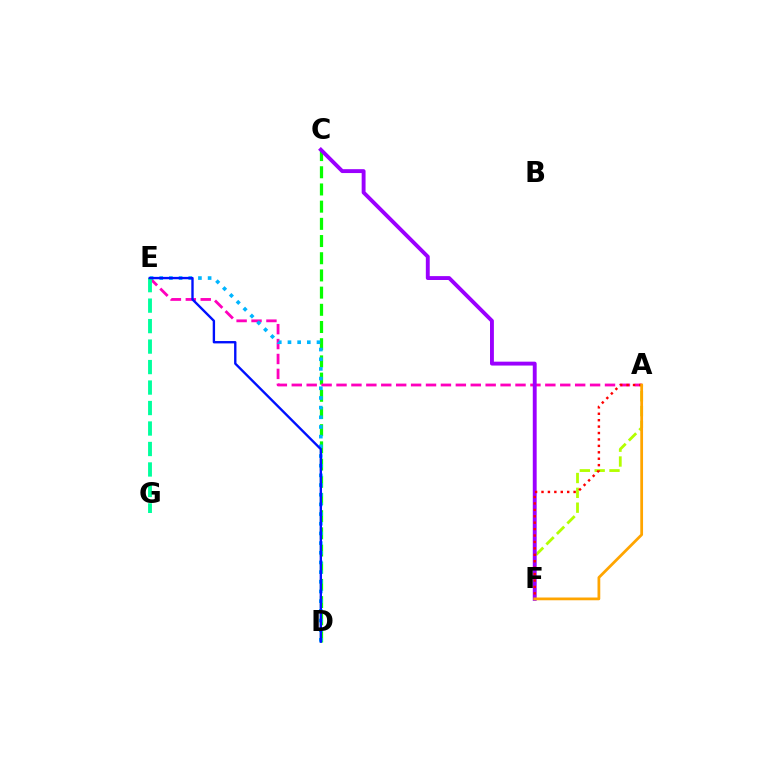{('C', 'D'): [{'color': '#08ff00', 'line_style': 'dashed', 'thickness': 2.34}], ('A', 'E'): [{'color': '#ff00bd', 'line_style': 'dashed', 'thickness': 2.03}], ('D', 'E'): [{'color': '#00b5ff', 'line_style': 'dotted', 'thickness': 2.63}, {'color': '#0010ff', 'line_style': 'solid', 'thickness': 1.7}], ('A', 'F'): [{'color': '#b3ff00', 'line_style': 'dashed', 'thickness': 2.01}, {'color': '#ff0000', 'line_style': 'dotted', 'thickness': 1.75}, {'color': '#ffa500', 'line_style': 'solid', 'thickness': 1.99}], ('C', 'F'): [{'color': '#9b00ff', 'line_style': 'solid', 'thickness': 2.8}], ('E', 'G'): [{'color': '#00ff9d', 'line_style': 'dashed', 'thickness': 2.78}]}